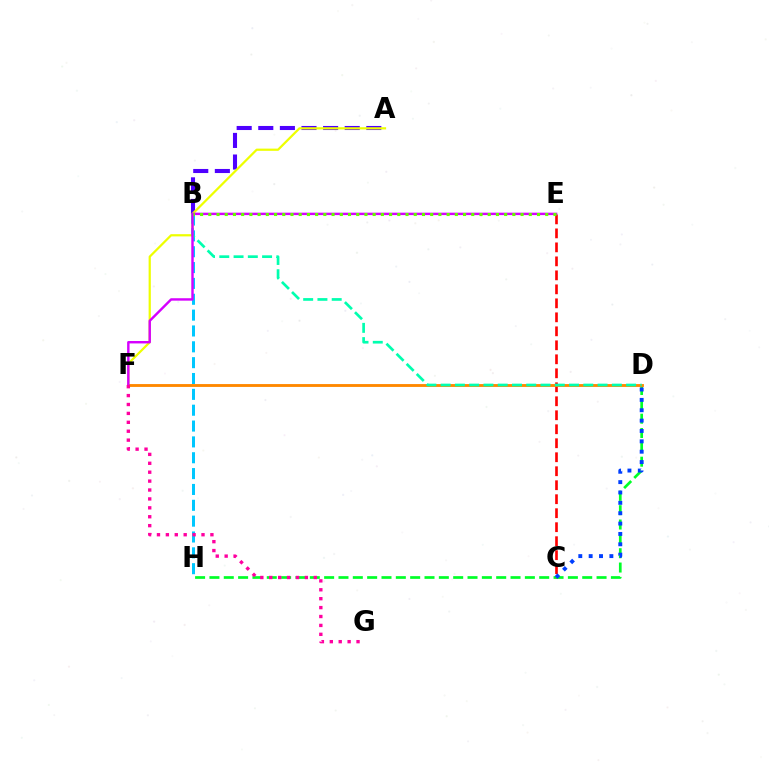{('A', 'B'): [{'color': '#4f00ff', 'line_style': 'dashed', 'thickness': 2.94}], ('B', 'H'): [{'color': '#00c7ff', 'line_style': 'dashed', 'thickness': 2.15}], ('A', 'F'): [{'color': '#eeff00', 'line_style': 'solid', 'thickness': 1.6}], ('D', 'H'): [{'color': '#00ff27', 'line_style': 'dashed', 'thickness': 1.95}], ('C', 'E'): [{'color': '#ff0000', 'line_style': 'dashed', 'thickness': 1.9}], ('D', 'F'): [{'color': '#ff8800', 'line_style': 'solid', 'thickness': 2.06}], ('B', 'D'): [{'color': '#00ffaf', 'line_style': 'dashed', 'thickness': 1.94}], ('E', 'F'): [{'color': '#d600ff', 'line_style': 'solid', 'thickness': 1.74}], ('B', 'E'): [{'color': '#66ff00', 'line_style': 'dotted', 'thickness': 2.23}], ('C', 'D'): [{'color': '#003fff', 'line_style': 'dotted', 'thickness': 2.82}], ('F', 'G'): [{'color': '#ff00a0', 'line_style': 'dotted', 'thickness': 2.42}]}